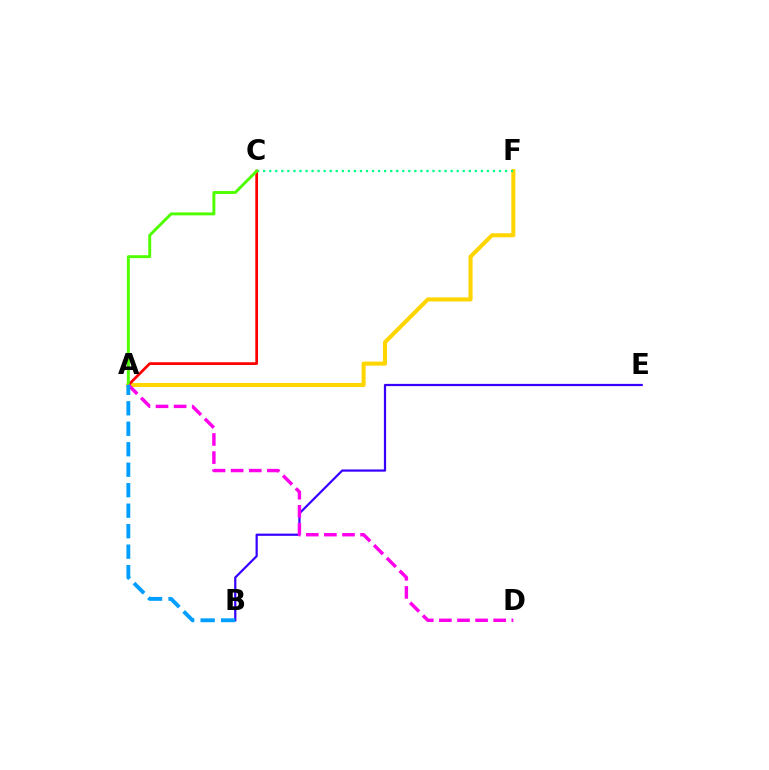{('A', 'F'): [{'color': '#ffd500', 'line_style': 'solid', 'thickness': 2.92}], ('C', 'F'): [{'color': '#00ff86', 'line_style': 'dotted', 'thickness': 1.64}], ('A', 'C'): [{'color': '#ff0000', 'line_style': 'solid', 'thickness': 1.96}, {'color': '#4fff00', 'line_style': 'solid', 'thickness': 2.11}], ('B', 'E'): [{'color': '#3700ff', 'line_style': 'solid', 'thickness': 1.6}], ('A', 'D'): [{'color': '#ff00ed', 'line_style': 'dashed', 'thickness': 2.46}], ('A', 'B'): [{'color': '#009eff', 'line_style': 'dashed', 'thickness': 2.78}]}